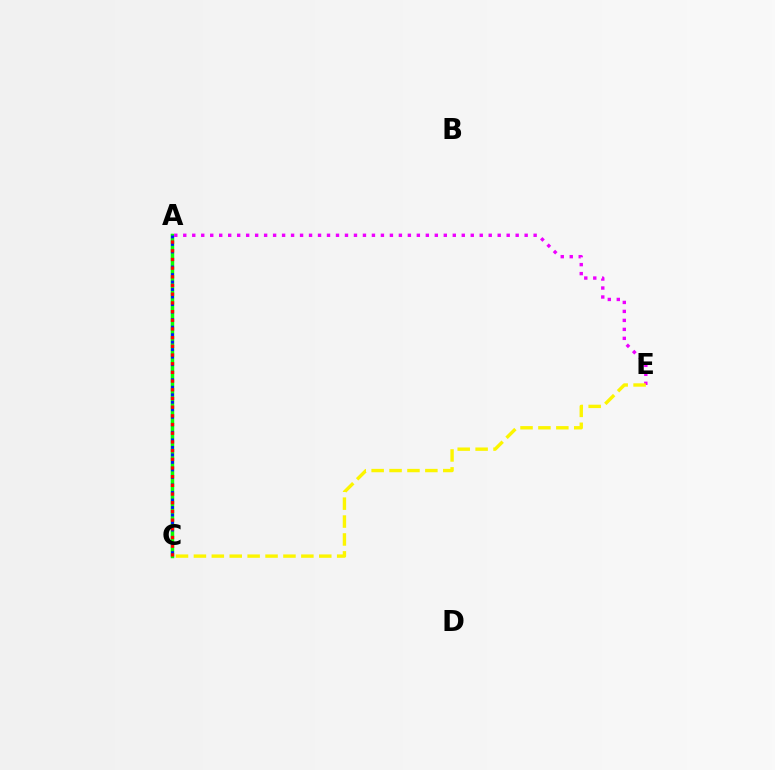{('A', 'C'): [{'color': '#00fff6', 'line_style': 'solid', 'thickness': 1.61}, {'color': '#08ff00', 'line_style': 'solid', 'thickness': 2.5}, {'color': '#0010ff', 'line_style': 'dotted', 'thickness': 2.04}, {'color': '#ff0000', 'line_style': 'dotted', 'thickness': 2.36}], ('A', 'E'): [{'color': '#ee00ff', 'line_style': 'dotted', 'thickness': 2.44}], ('C', 'E'): [{'color': '#fcf500', 'line_style': 'dashed', 'thickness': 2.43}]}